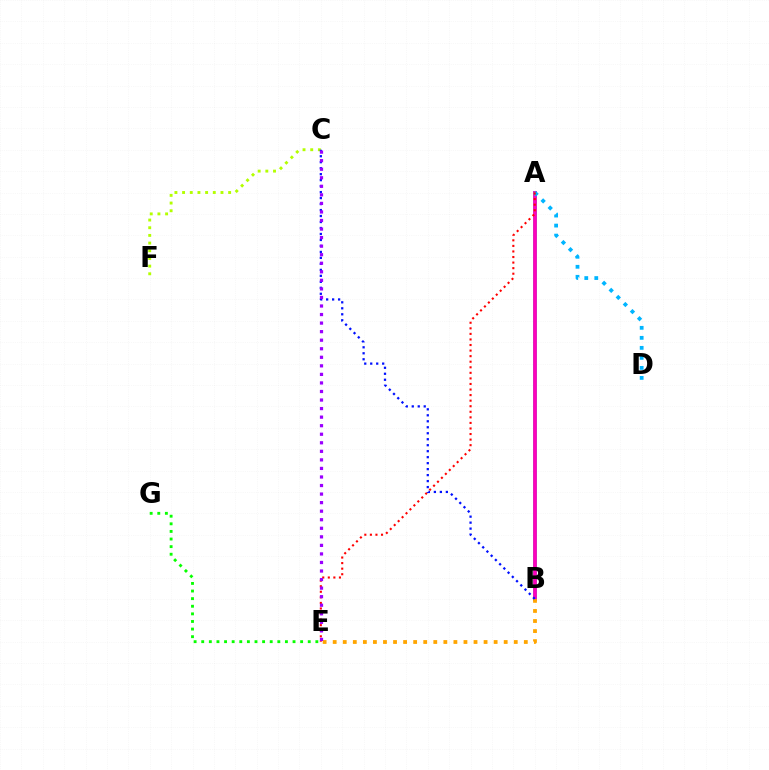{('A', 'B'): [{'color': '#00ff9d', 'line_style': 'solid', 'thickness': 2.8}, {'color': '#ff00bd', 'line_style': 'solid', 'thickness': 2.68}], ('B', 'E'): [{'color': '#ffa500', 'line_style': 'dotted', 'thickness': 2.73}], ('C', 'F'): [{'color': '#b3ff00', 'line_style': 'dotted', 'thickness': 2.09}], ('A', 'D'): [{'color': '#00b5ff', 'line_style': 'dotted', 'thickness': 2.72}], ('A', 'E'): [{'color': '#ff0000', 'line_style': 'dotted', 'thickness': 1.51}], ('B', 'C'): [{'color': '#0010ff', 'line_style': 'dotted', 'thickness': 1.63}], ('C', 'E'): [{'color': '#9b00ff', 'line_style': 'dotted', 'thickness': 2.32}], ('E', 'G'): [{'color': '#08ff00', 'line_style': 'dotted', 'thickness': 2.07}]}